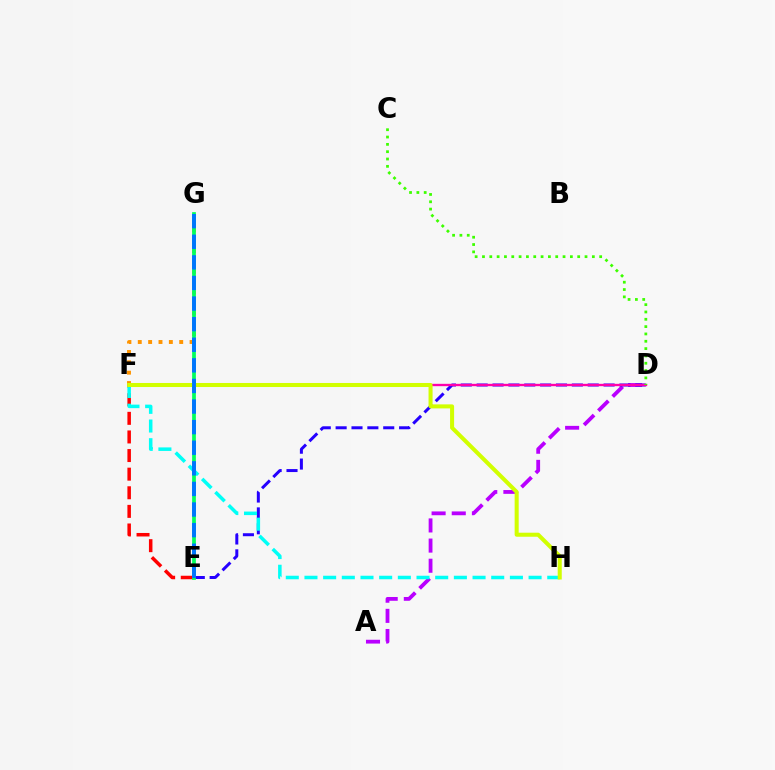{('E', 'F'): [{'color': '#ff0000', 'line_style': 'dashed', 'thickness': 2.53}], ('A', 'D'): [{'color': '#b900ff', 'line_style': 'dashed', 'thickness': 2.74}], ('D', 'E'): [{'color': '#2500ff', 'line_style': 'dashed', 'thickness': 2.16}], ('F', 'H'): [{'color': '#00fff6', 'line_style': 'dashed', 'thickness': 2.54}, {'color': '#d1ff00', 'line_style': 'solid', 'thickness': 2.91}], ('D', 'F'): [{'color': '#ff00ac', 'line_style': 'solid', 'thickness': 1.69}], ('F', 'G'): [{'color': '#ff9400', 'line_style': 'dotted', 'thickness': 2.82}], ('E', 'G'): [{'color': '#00ff5c', 'line_style': 'solid', 'thickness': 2.68}, {'color': '#0074ff', 'line_style': 'dashed', 'thickness': 2.8}], ('C', 'D'): [{'color': '#3dff00', 'line_style': 'dotted', 'thickness': 1.99}]}